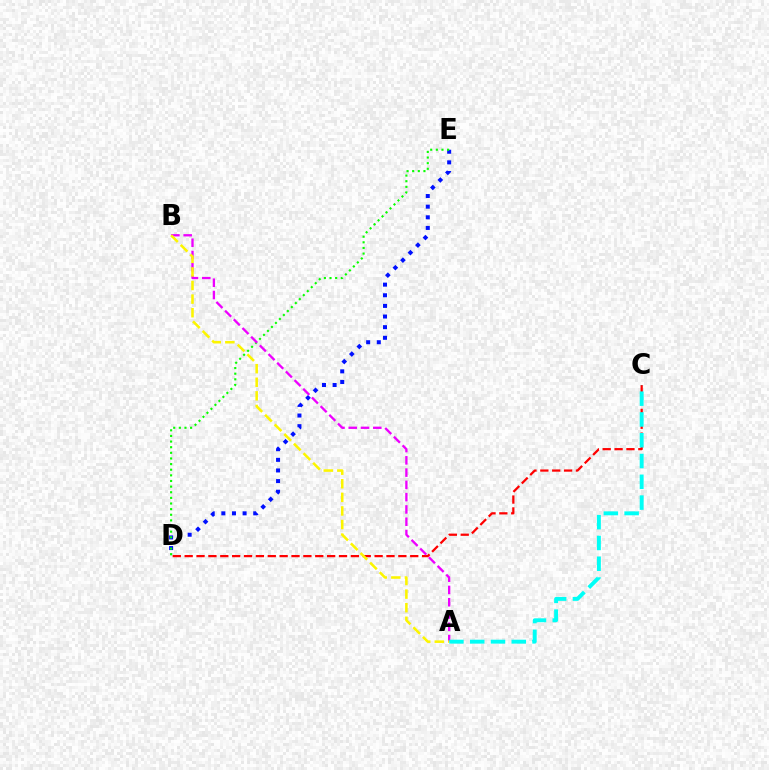{('D', 'E'): [{'color': '#0010ff', 'line_style': 'dotted', 'thickness': 2.89}, {'color': '#08ff00', 'line_style': 'dotted', 'thickness': 1.53}], ('C', 'D'): [{'color': '#ff0000', 'line_style': 'dashed', 'thickness': 1.61}], ('A', 'B'): [{'color': '#ee00ff', 'line_style': 'dashed', 'thickness': 1.67}, {'color': '#fcf500', 'line_style': 'dashed', 'thickness': 1.85}], ('A', 'C'): [{'color': '#00fff6', 'line_style': 'dashed', 'thickness': 2.82}]}